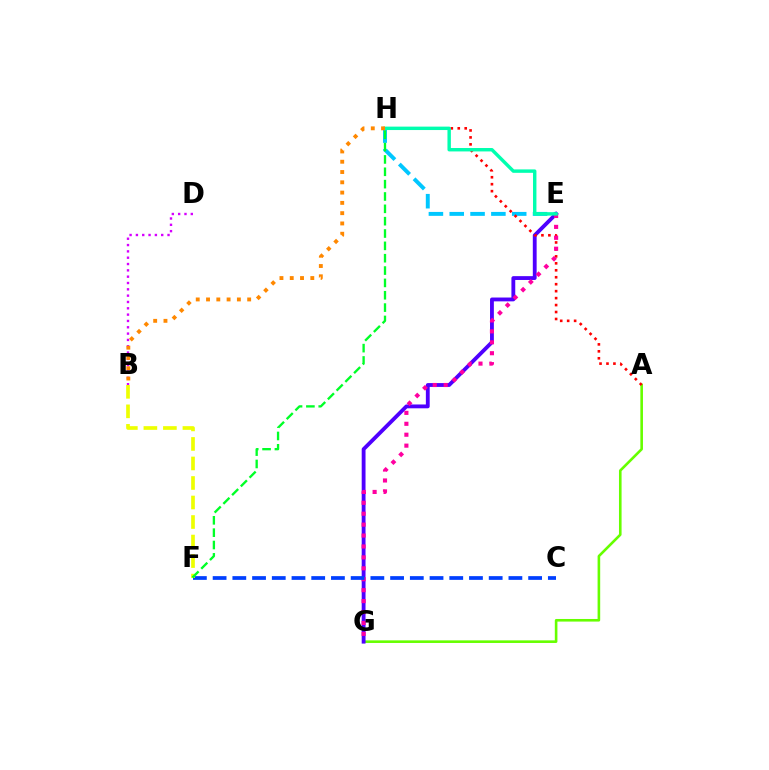{('A', 'G'): [{'color': '#66ff00', 'line_style': 'solid', 'thickness': 1.87}], ('B', 'D'): [{'color': '#d600ff', 'line_style': 'dotted', 'thickness': 1.72}], ('E', 'H'): [{'color': '#00c7ff', 'line_style': 'dashed', 'thickness': 2.83}, {'color': '#00ffaf', 'line_style': 'solid', 'thickness': 2.46}], ('E', 'G'): [{'color': '#4f00ff', 'line_style': 'solid', 'thickness': 2.76}, {'color': '#ff00a0', 'line_style': 'dotted', 'thickness': 2.97}], ('A', 'H'): [{'color': '#ff0000', 'line_style': 'dotted', 'thickness': 1.89}], ('C', 'F'): [{'color': '#003fff', 'line_style': 'dashed', 'thickness': 2.68}], ('B', 'F'): [{'color': '#eeff00', 'line_style': 'dashed', 'thickness': 2.65}], ('F', 'H'): [{'color': '#00ff27', 'line_style': 'dashed', 'thickness': 1.68}], ('B', 'H'): [{'color': '#ff8800', 'line_style': 'dotted', 'thickness': 2.79}]}